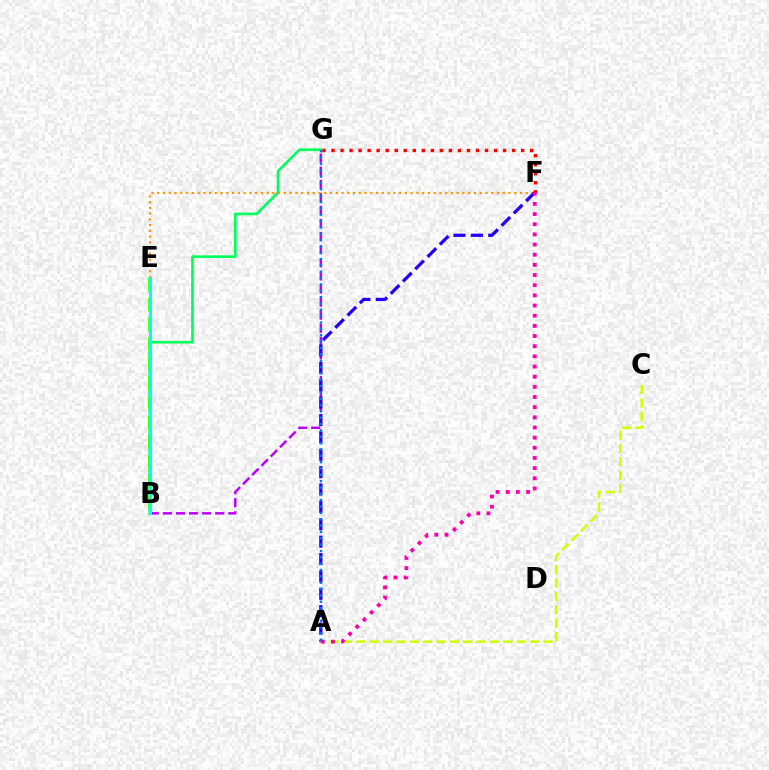{('A', 'C'): [{'color': '#d1ff00', 'line_style': 'dashed', 'thickness': 1.82}], ('B', 'G'): [{'color': '#b900ff', 'line_style': 'dashed', 'thickness': 1.78}, {'color': '#00ff5c', 'line_style': 'solid', 'thickness': 1.93}], ('E', 'F'): [{'color': '#ff9400', 'line_style': 'dotted', 'thickness': 1.56}], ('B', 'E'): [{'color': '#3dff00', 'line_style': 'dashed', 'thickness': 2.68}, {'color': '#00fff6', 'line_style': 'solid', 'thickness': 2.14}], ('A', 'F'): [{'color': '#2500ff', 'line_style': 'dashed', 'thickness': 2.36}, {'color': '#ff00ac', 'line_style': 'dotted', 'thickness': 2.76}], ('F', 'G'): [{'color': '#ff0000', 'line_style': 'dotted', 'thickness': 2.45}], ('A', 'G'): [{'color': '#0074ff', 'line_style': 'dotted', 'thickness': 1.72}]}